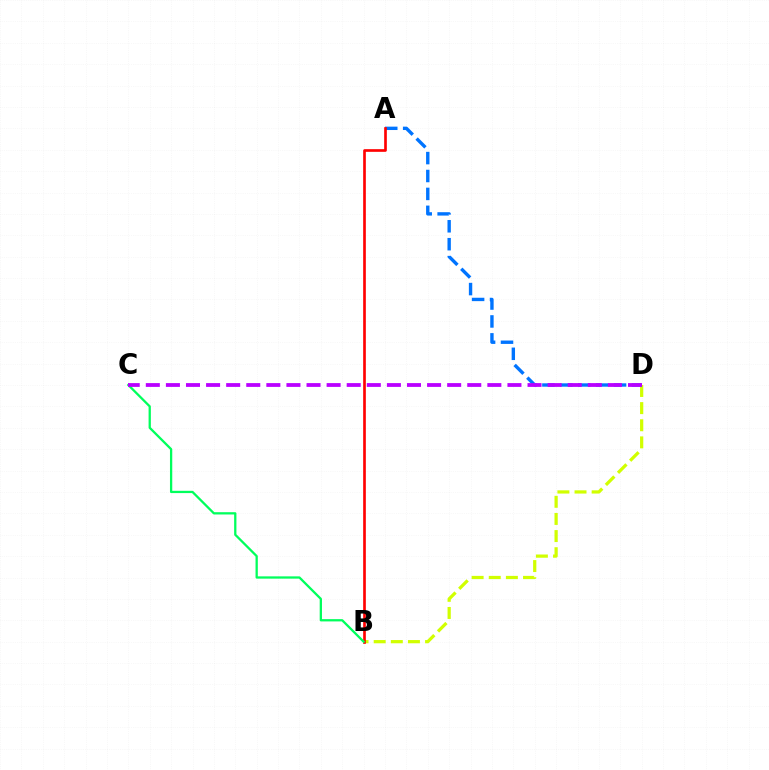{('B', 'D'): [{'color': '#d1ff00', 'line_style': 'dashed', 'thickness': 2.33}], ('A', 'D'): [{'color': '#0074ff', 'line_style': 'dashed', 'thickness': 2.43}], ('A', 'B'): [{'color': '#ff0000', 'line_style': 'solid', 'thickness': 1.92}], ('B', 'C'): [{'color': '#00ff5c', 'line_style': 'solid', 'thickness': 1.64}], ('C', 'D'): [{'color': '#b900ff', 'line_style': 'dashed', 'thickness': 2.73}]}